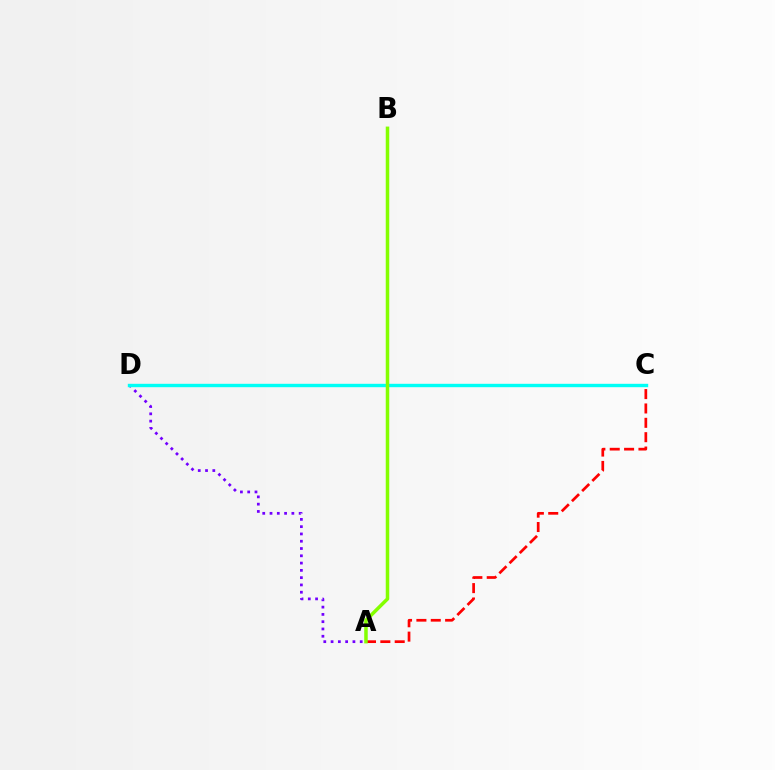{('A', 'D'): [{'color': '#7200ff', 'line_style': 'dotted', 'thickness': 1.98}], ('C', 'D'): [{'color': '#00fff6', 'line_style': 'solid', 'thickness': 2.44}], ('A', 'C'): [{'color': '#ff0000', 'line_style': 'dashed', 'thickness': 1.95}], ('A', 'B'): [{'color': '#84ff00', 'line_style': 'solid', 'thickness': 2.52}]}